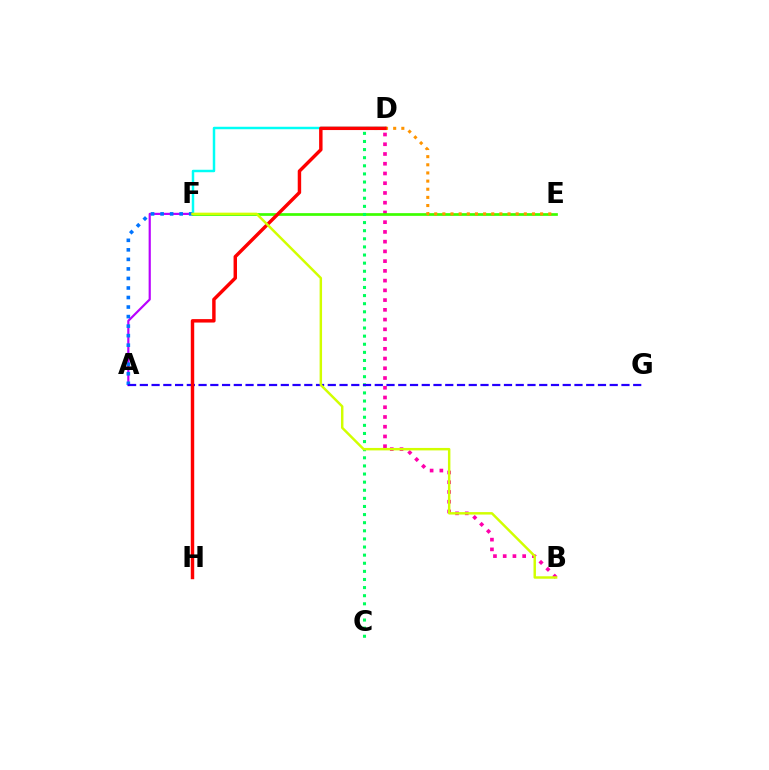{('A', 'F'): [{'color': '#b900ff', 'line_style': 'solid', 'thickness': 1.57}, {'color': '#0074ff', 'line_style': 'dotted', 'thickness': 2.59}], ('B', 'D'): [{'color': '#ff00ac', 'line_style': 'dotted', 'thickness': 2.65}], ('D', 'F'): [{'color': '#00fff6', 'line_style': 'solid', 'thickness': 1.77}], ('E', 'F'): [{'color': '#3dff00', 'line_style': 'solid', 'thickness': 1.95}], ('D', 'E'): [{'color': '#ff9400', 'line_style': 'dotted', 'thickness': 2.21}], ('C', 'D'): [{'color': '#00ff5c', 'line_style': 'dotted', 'thickness': 2.2}], ('A', 'G'): [{'color': '#2500ff', 'line_style': 'dashed', 'thickness': 1.6}], ('D', 'H'): [{'color': '#ff0000', 'line_style': 'solid', 'thickness': 2.48}], ('B', 'F'): [{'color': '#d1ff00', 'line_style': 'solid', 'thickness': 1.77}]}